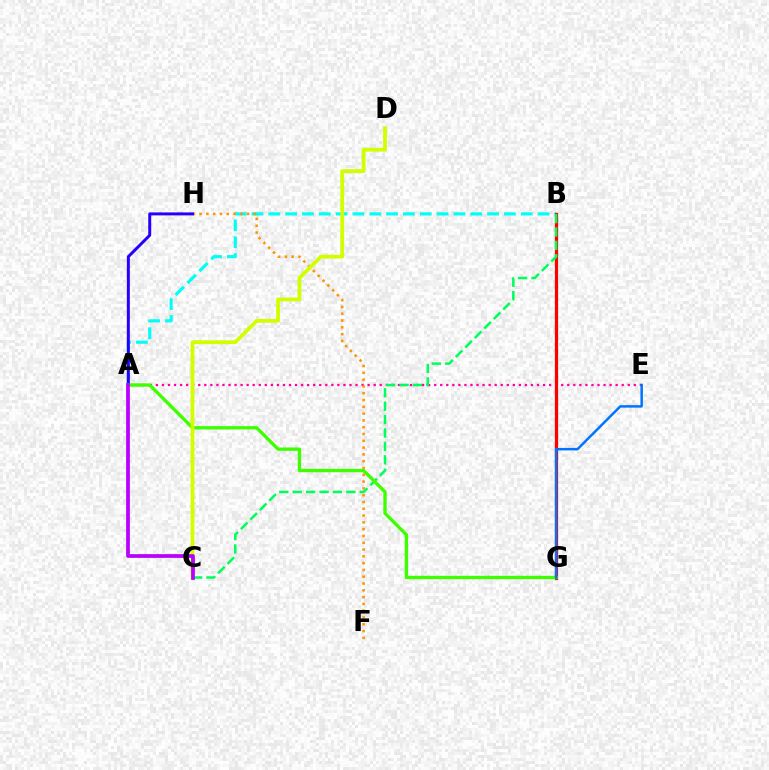{('A', 'B'): [{'color': '#00fff6', 'line_style': 'dashed', 'thickness': 2.29}], ('A', 'E'): [{'color': '#ff00ac', 'line_style': 'dotted', 'thickness': 1.64}], ('F', 'H'): [{'color': '#ff9400', 'line_style': 'dotted', 'thickness': 1.85}], ('A', 'H'): [{'color': '#2500ff', 'line_style': 'solid', 'thickness': 2.15}], ('B', 'G'): [{'color': '#ff0000', 'line_style': 'solid', 'thickness': 2.34}], ('B', 'C'): [{'color': '#00ff5c', 'line_style': 'dashed', 'thickness': 1.82}], ('A', 'G'): [{'color': '#3dff00', 'line_style': 'solid', 'thickness': 2.4}], ('C', 'D'): [{'color': '#d1ff00', 'line_style': 'solid', 'thickness': 2.73}], ('A', 'C'): [{'color': '#b900ff', 'line_style': 'solid', 'thickness': 2.69}], ('E', 'G'): [{'color': '#0074ff', 'line_style': 'solid', 'thickness': 1.79}]}